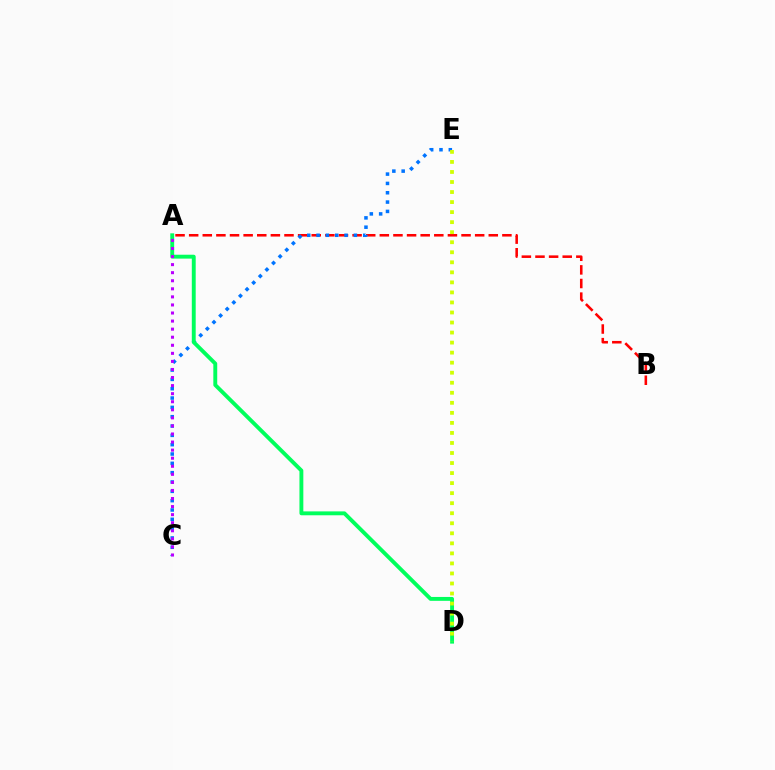{('A', 'B'): [{'color': '#ff0000', 'line_style': 'dashed', 'thickness': 1.85}], ('C', 'E'): [{'color': '#0074ff', 'line_style': 'dotted', 'thickness': 2.53}], ('A', 'D'): [{'color': '#00ff5c', 'line_style': 'solid', 'thickness': 2.8}], ('A', 'C'): [{'color': '#b900ff', 'line_style': 'dotted', 'thickness': 2.19}], ('D', 'E'): [{'color': '#d1ff00', 'line_style': 'dotted', 'thickness': 2.73}]}